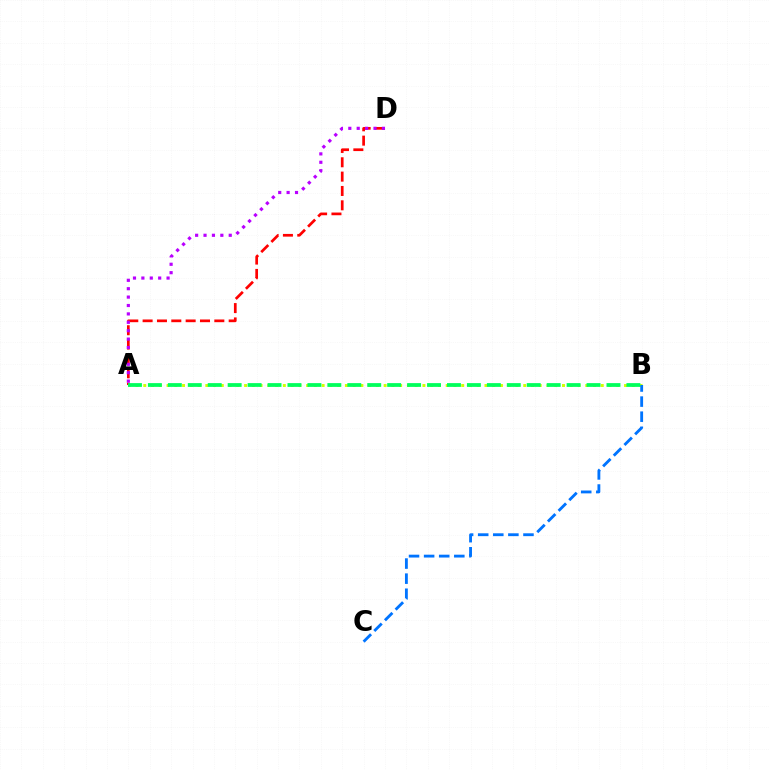{('A', 'B'): [{'color': '#d1ff00', 'line_style': 'dotted', 'thickness': 2.11}, {'color': '#00ff5c', 'line_style': 'dashed', 'thickness': 2.71}], ('A', 'D'): [{'color': '#ff0000', 'line_style': 'dashed', 'thickness': 1.95}, {'color': '#b900ff', 'line_style': 'dotted', 'thickness': 2.28}], ('B', 'C'): [{'color': '#0074ff', 'line_style': 'dashed', 'thickness': 2.05}]}